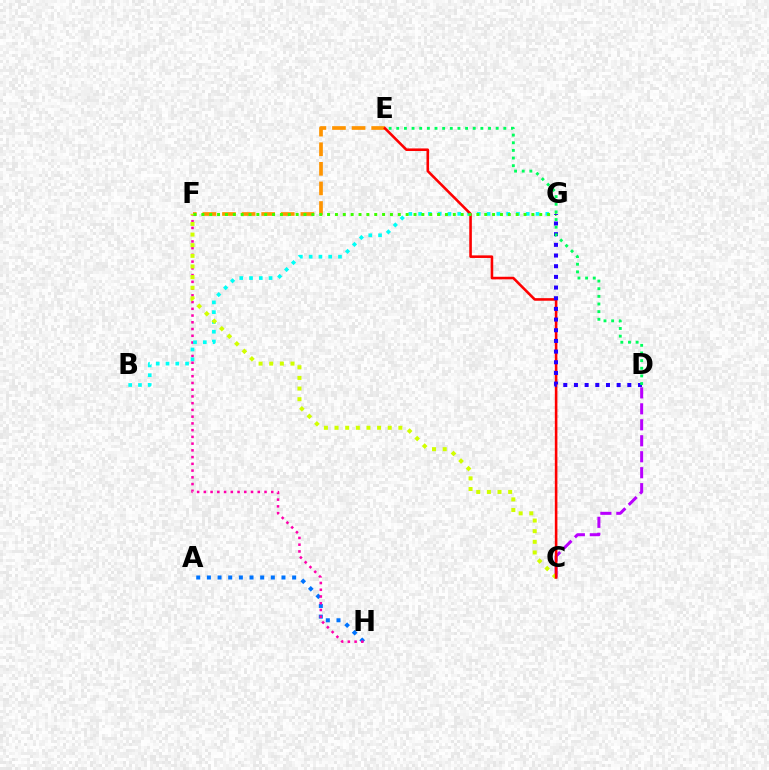{('A', 'H'): [{'color': '#0074ff', 'line_style': 'dotted', 'thickness': 2.9}], ('C', 'D'): [{'color': '#b900ff', 'line_style': 'dashed', 'thickness': 2.17}], ('F', 'H'): [{'color': '#ff00ac', 'line_style': 'dotted', 'thickness': 1.83}], ('B', 'G'): [{'color': '#00fff6', 'line_style': 'dotted', 'thickness': 2.66}], ('E', 'F'): [{'color': '#ff9400', 'line_style': 'dashed', 'thickness': 2.66}], ('C', 'F'): [{'color': '#d1ff00', 'line_style': 'dotted', 'thickness': 2.89}], ('C', 'E'): [{'color': '#ff0000', 'line_style': 'solid', 'thickness': 1.86}], ('F', 'G'): [{'color': '#3dff00', 'line_style': 'dotted', 'thickness': 2.14}], ('D', 'G'): [{'color': '#2500ff', 'line_style': 'dotted', 'thickness': 2.9}], ('D', 'E'): [{'color': '#00ff5c', 'line_style': 'dotted', 'thickness': 2.08}]}